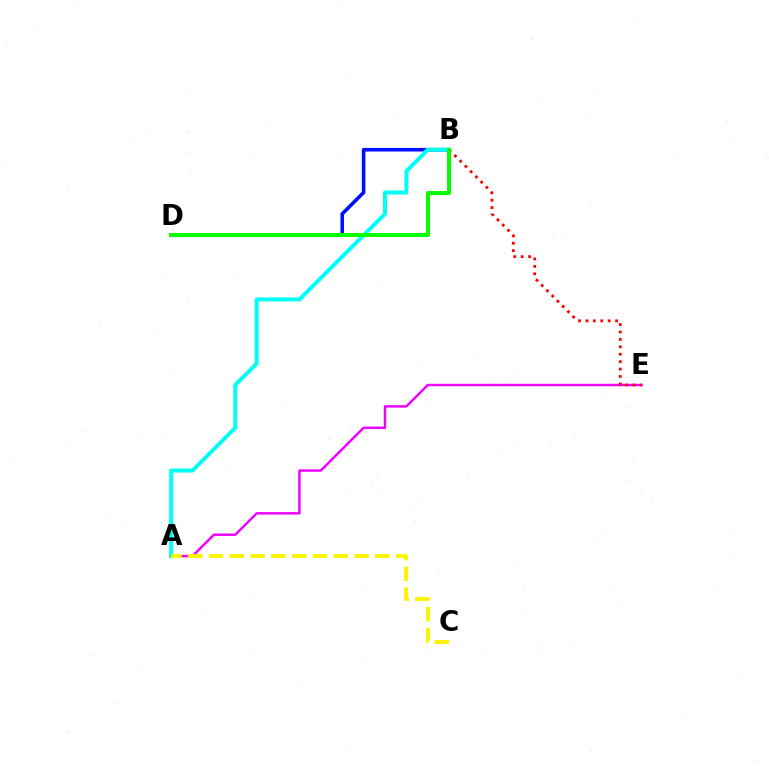{('A', 'E'): [{'color': '#ee00ff', 'line_style': 'solid', 'thickness': 1.75}], ('B', 'E'): [{'color': '#ff0000', 'line_style': 'dotted', 'thickness': 2.02}], ('B', 'D'): [{'color': '#0010ff', 'line_style': 'solid', 'thickness': 2.59}, {'color': '#08ff00', 'line_style': 'solid', 'thickness': 2.88}], ('A', 'B'): [{'color': '#00fff6', 'line_style': 'solid', 'thickness': 2.87}], ('A', 'C'): [{'color': '#fcf500', 'line_style': 'dashed', 'thickness': 2.82}]}